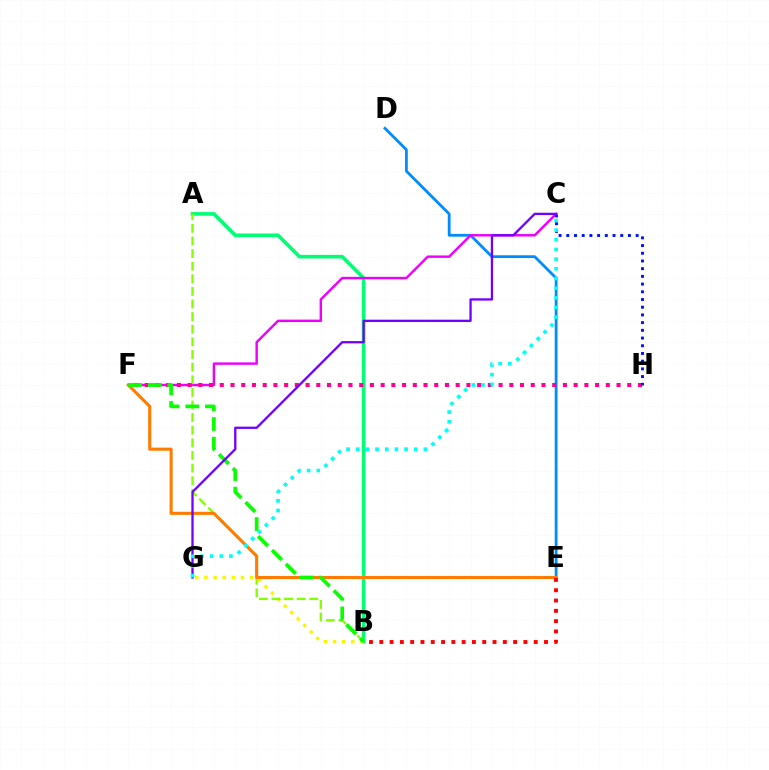{('A', 'B'): [{'color': '#00ff74', 'line_style': 'solid', 'thickness': 2.59}, {'color': '#84ff00', 'line_style': 'dashed', 'thickness': 1.71}], ('B', 'G'): [{'color': '#fcf500', 'line_style': 'dotted', 'thickness': 2.48}], ('D', 'E'): [{'color': '#008cff', 'line_style': 'solid', 'thickness': 2.01}], ('C', 'F'): [{'color': '#ee00ff', 'line_style': 'solid', 'thickness': 1.76}], ('F', 'H'): [{'color': '#ff0094', 'line_style': 'dotted', 'thickness': 2.91}], ('E', 'F'): [{'color': '#ff7c00', 'line_style': 'solid', 'thickness': 2.22}], ('B', 'F'): [{'color': '#08ff00', 'line_style': 'dashed', 'thickness': 2.67}], ('B', 'E'): [{'color': '#ff0000', 'line_style': 'dotted', 'thickness': 2.8}], ('C', 'H'): [{'color': '#0010ff', 'line_style': 'dotted', 'thickness': 2.09}], ('C', 'G'): [{'color': '#7200ff', 'line_style': 'solid', 'thickness': 1.65}, {'color': '#00fff6', 'line_style': 'dotted', 'thickness': 2.63}]}